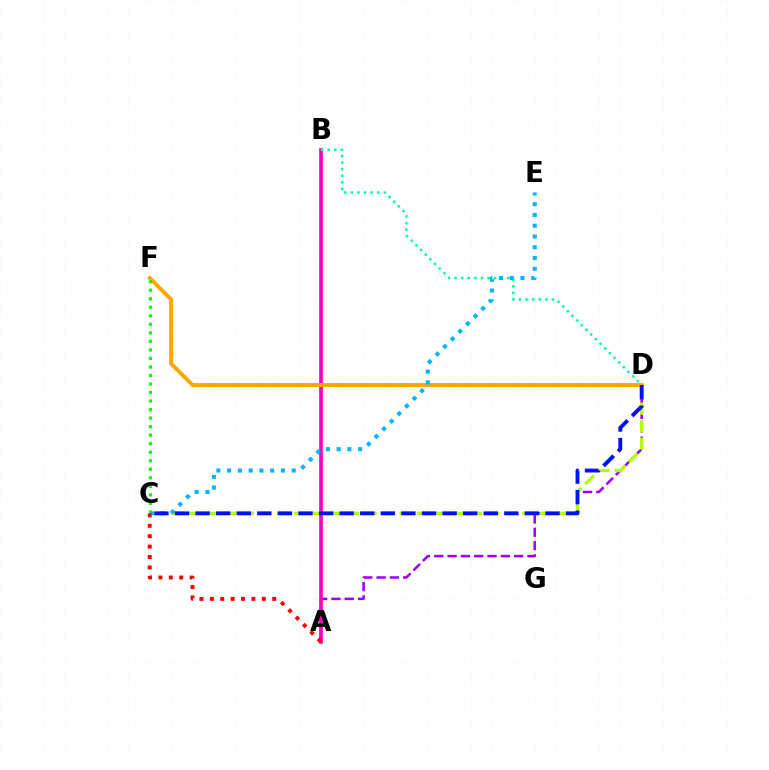{('A', 'D'): [{'color': '#9b00ff', 'line_style': 'dashed', 'thickness': 1.81}], ('A', 'B'): [{'color': '#ff00bd', 'line_style': 'solid', 'thickness': 2.64}], ('C', 'D'): [{'color': '#b3ff00', 'line_style': 'dashed', 'thickness': 2.38}, {'color': '#0010ff', 'line_style': 'dashed', 'thickness': 2.8}], ('B', 'D'): [{'color': '#00ff9d', 'line_style': 'dotted', 'thickness': 1.79}], ('D', 'F'): [{'color': '#ffa500', 'line_style': 'solid', 'thickness': 2.78}], ('C', 'F'): [{'color': '#08ff00', 'line_style': 'dotted', 'thickness': 2.32}], ('C', 'E'): [{'color': '#00b5ff', 'line_style': 'dotted', 'thickness': 2.92}], ('A', 'C'): [{'color': '#ff0000', 'line_style': 'dotted', 'thickness': 2.82}]}